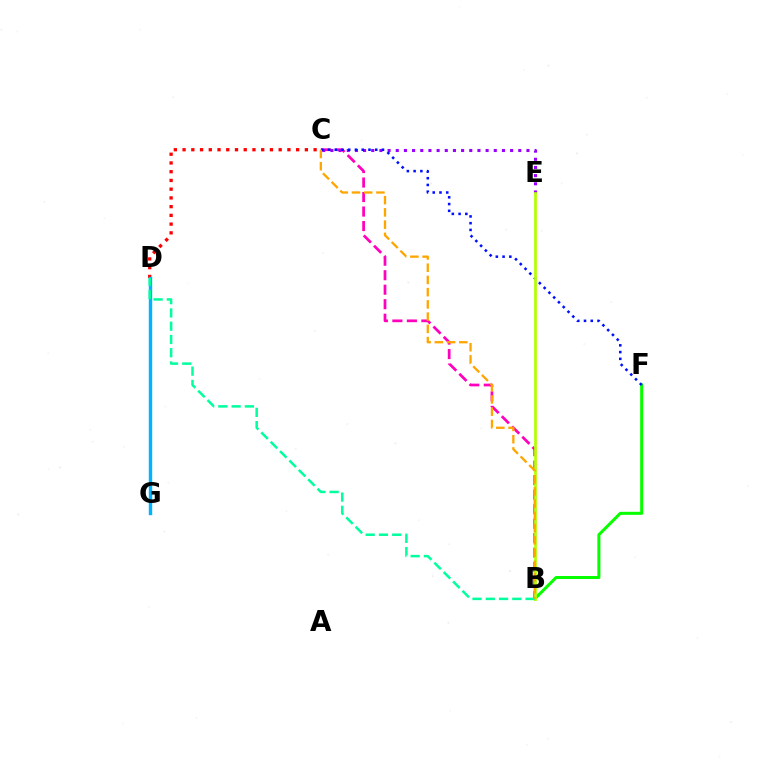{('B', 'F'): [{'color': '#08ff00', 'line_style': 'solid', 'thickness': 2.18}], ('B', 'C'): [{'color': '#ff00bd', 'line_style': 'dashed', 'thickness': 1.97}, {'color': '#ffa500', 'line_style': 'dashed', 'thickness': 1.66}], ('C', 'D'): [{'color': '#ff0000', 'line_style': 'dotted', 'thickness': 2.37}], ('D', 'G'): [{'color': '#00b5ff', 'line_style': 'solid', 'thickness': 2.45}], ('C', 'E'): [{'color': '#9b00ff', 'line_style': 'dotted', 'thickness': 2.22}], ('C', 'F'): [{'color': '#0010ff', 'line_style': 'dotted', 'thickness': 1.83}], ('B', 'E'): [{'color': '#b3ff00', 'line_style': 'solid', 'thickness': 1.97}], ('B', 'D'): [{'color': '#00ff9d', 'line_style': 'dashed', 'thickness': 1.8}]}